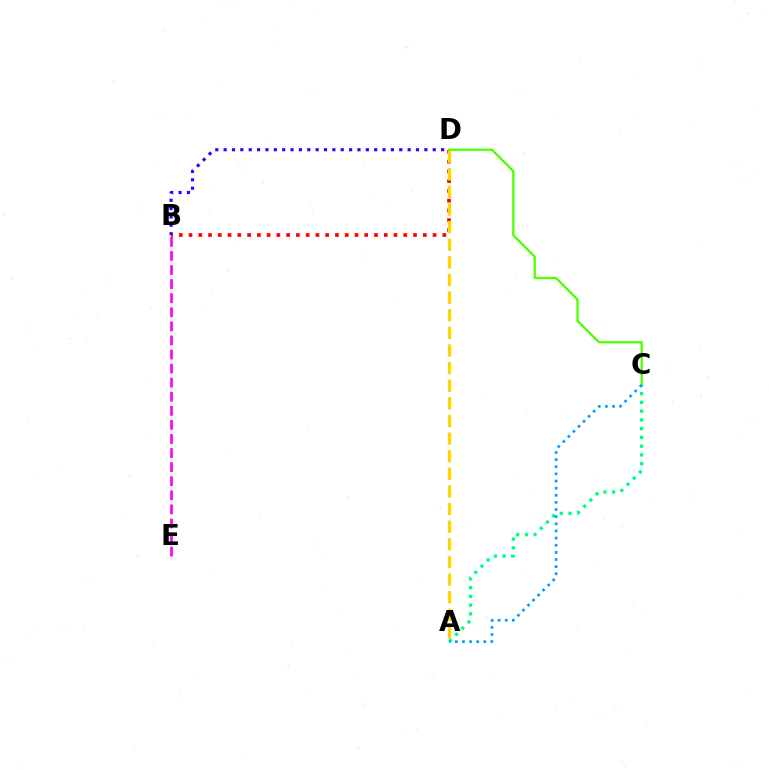{('B', 'E'): [{'color': '#ff00ed', 'line_style': 'dashed', 'thickness': 1.91}], ('B', 'D'): [{'color': '#ff0000', 'line_style': 'dotted', 'thickness': 2.65}, {'color': '#3700ff', 'line_style': 'dotted', 'thickness': 2.27}], ('C', 'D'): [{'color': '#4fff00', 'line_style': 'solid', 'thickness': 1.66}], ('A', 'D'): [{'color': '#ffd500', 'line_style': 'dashed', 'thickness': 2.39}], ('A', 'C'): [{'color': '#00ff86', 'line_style': 'dotted', 'thickness': 2.38}, {'color': '#009eff', 'line_style': 'dotted', 'thickness': 1.94}]}